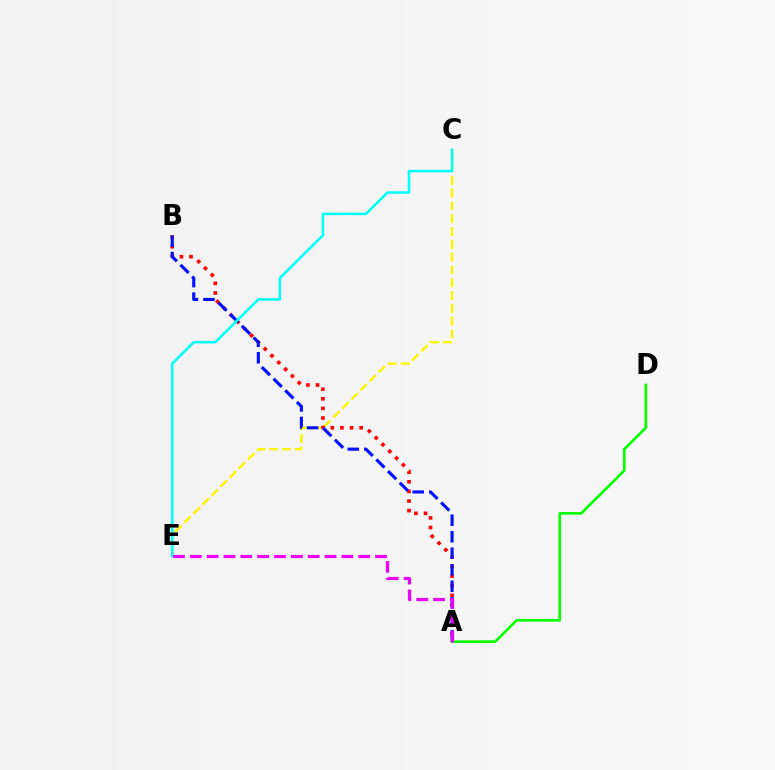{('C', 'E'): [{'color': '#fcf500', 'line_style': 'dashed', 'thickness': 1.74}, {'color': '#00fff6', 'line_style': 'solid', 'thickness': 1.83}], ('A', 'B'): [{'color': '#ff0000', 'line_style': 'dotted', 'thickness': 2.61}, {'color': '#0010ff', 'line_style': 'dashed', 'thickness': 2.24}], ('A', 'D'): [{'color': '#08ff00', 'line_style': 'solid', 'thickness': 1.93}], ('A', 'E'): [{'color': '#ee00ff', 'line_style': 'dashed', 'thickness': 2.29}]}